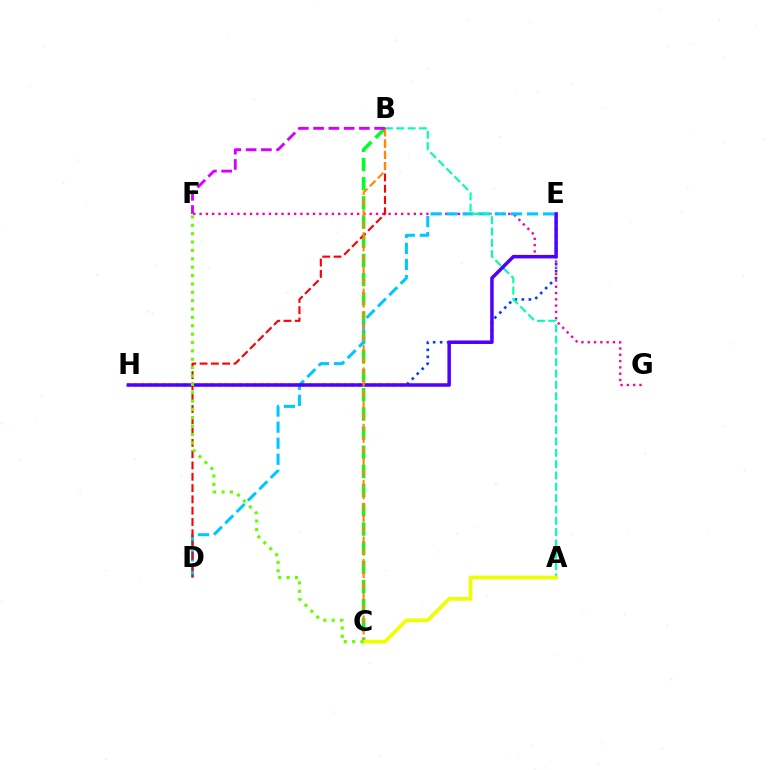{('E', 'H'): [{'color': '#003fff', 'line_style': 'dotted', 'thickness': 1.9}, {'color': '#4f00ff', 'line_style': 'solid', 'thickness': 2.52}], ('F', 'G'): [{'color': '#ff00a0', 'line_style': 'dotted', 'thickness': 1.71}], ('B', 'C'): [{'color': '#00ff27', 'line_style': 'dashed', 'thickness': 2.61}, {'color': '#ff8800', 'line_style': 'dashed', 'thickness': 1.53}], ('D', 'E'): [{'color': '#00c7ff', 'line_style': 'dashed', 'thickness': 2.18}], ('A', 'B'): [{'color': '#00ffaf', 'line_style': 'dashed', 'thickness': 1.54}], ('B', 'D'): [{'color': '#ff0000', 'line_style': 'dashed', 'thickness': 1.53}], ('A', 'C'): [{'color': '#eeff00', 'line_style': 'solid', 'thickness': 2.68}], ('C', 'F'): [{'color': '#66ff00', 'line_style': 'dotted', 'thickness': 2.27}], ('B', 'F'): [{'color': '#d600ff', 'line_style': 'dashed', 'thickness': 2.07}]}